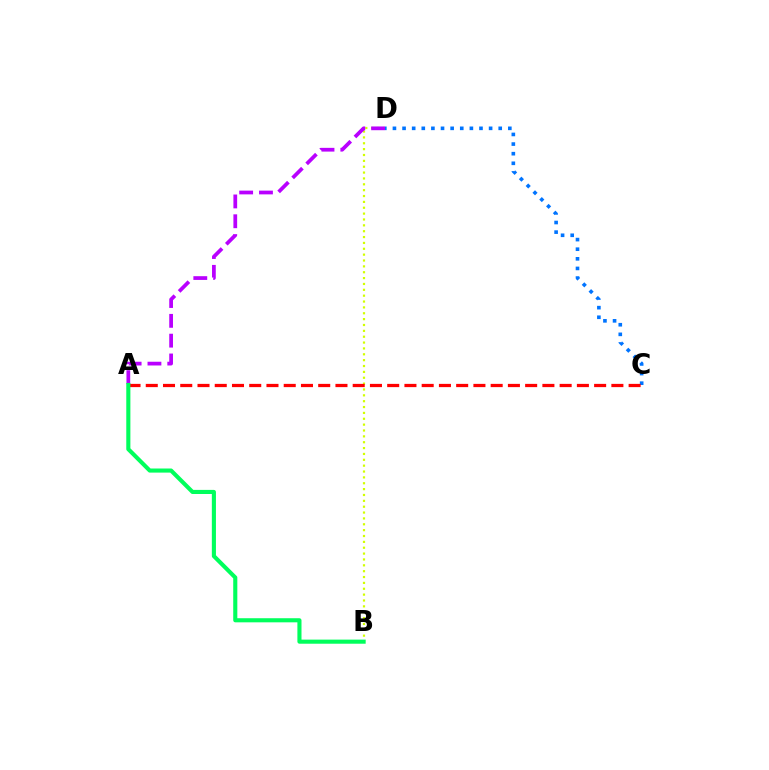{('B', 'D'): [{'color': '#d1ff00', 'line_style': 'dotted', 'thickness': 1.59}], ('C', 'D'): [{'color': '#0074ff', 'line_style': 'dotted', 'thickness': 2.61}], ('A', 'C'): [{'color': '#ff0000', 'line_style': 'dashed', 'thickness': 2.34}], ('A', 'D'): [{'color': '#b900ff', 'line_style': 'dashed', 'thickness': 2.69}], ('A', 'B'): [{'color': '#00ff5c', 'line_style': 'solid', 'thickness': 2.95}]}